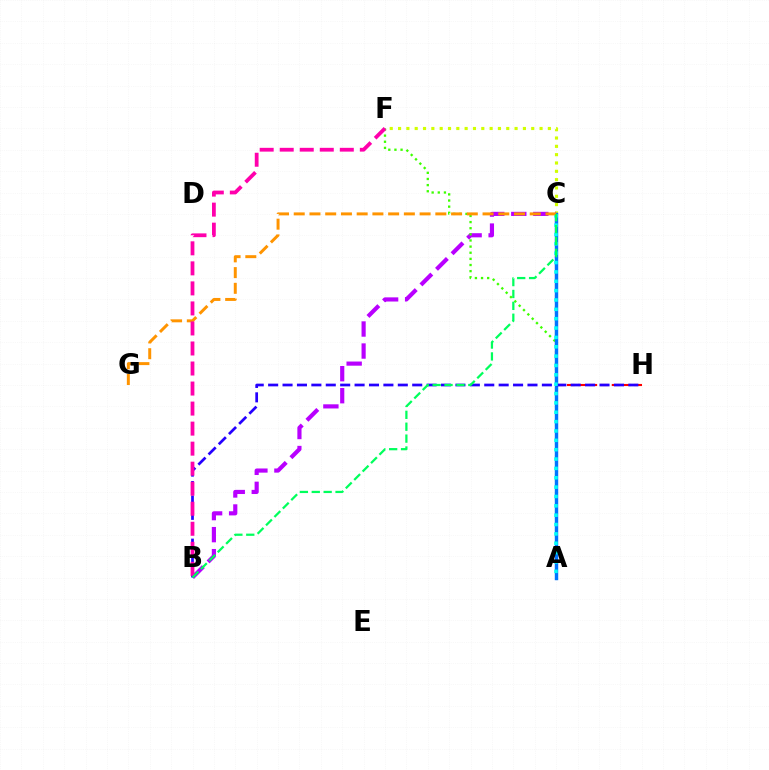{('C', 'F'): [{'color': '#d1ff00', 'line_style': 'dotted', 'thickness': 2.26}], ('B', 'C'): [{'color': '#b900ff', 'line_style': 'dashed', 'thickness': 2.99}, {'color': '#00ff5c', 'line_style': 'dashed', 'thickness': 1.62}], ('C', 'H'): [{'color': '#ff0000', 'line_style': 'dashed', 'thickness': 1.52}], ('A', 'F'): [{'color': '#3dff00', 'line_style': 'dotted', 'thickness': 1.67}], ('A', 'C'): [{'color': '#0074ff', 'line_style': 'solid', 'thickness': 2.46}, {'color': '#00fff6', 'line_style': 'dotted', 'thickness': 2.54}], ('B', 'H'): [{'color': '#2500ff', 'line_style': 'dashed', 'thickness': 1.96}], ('C', 'G'): [{'color': '#ff9400', 'line_style': 'dashed', 'thickness': 2.14}], ('B', 'F'): [{'color': '#ff00ac', 'line_style': 'dashed', 'thickness': 2.72}]}